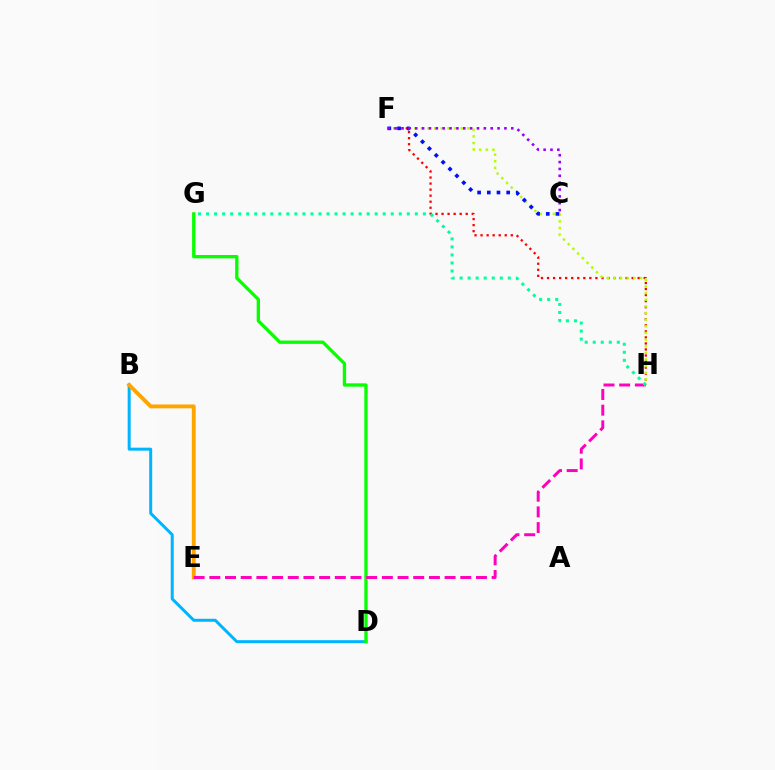{('F', 'H'): [{'color': '#ff0000', 'line_style': 'dotted', 'thickness': 1.64}, {'color': '#b3ff00', 'line_style': 'dotted', 'thickness': 1.8}], ('B', 'D'): [{'color': '#00b5ff', 'line_style': 'solid', 'thickness': 2.15}], ('B', 'E'): [{'color': '#ffa500', 'line_style': 'solid', 'thickness': 2.79}], ('D', 'G'): [{'color': '#08ff00', 'line_style': 'solid', 'thickness': 2.39}], ('C', 'F'): [{'color': '#0010ff', 'line_style': 'dotted', 'thickness': 2.63}, {'color': '#9b00ff', 'line_style': 'dotted', 'thickness': 1.86}], ('E', 'H'): [{'color': '#ff00bd', 'line_style': 'dashed', 'thickness': 2.13}], ('G', 'H'): [{'color': '#00ff9d', 'line_style': 'dotted', 'thickness': 2.18}]}